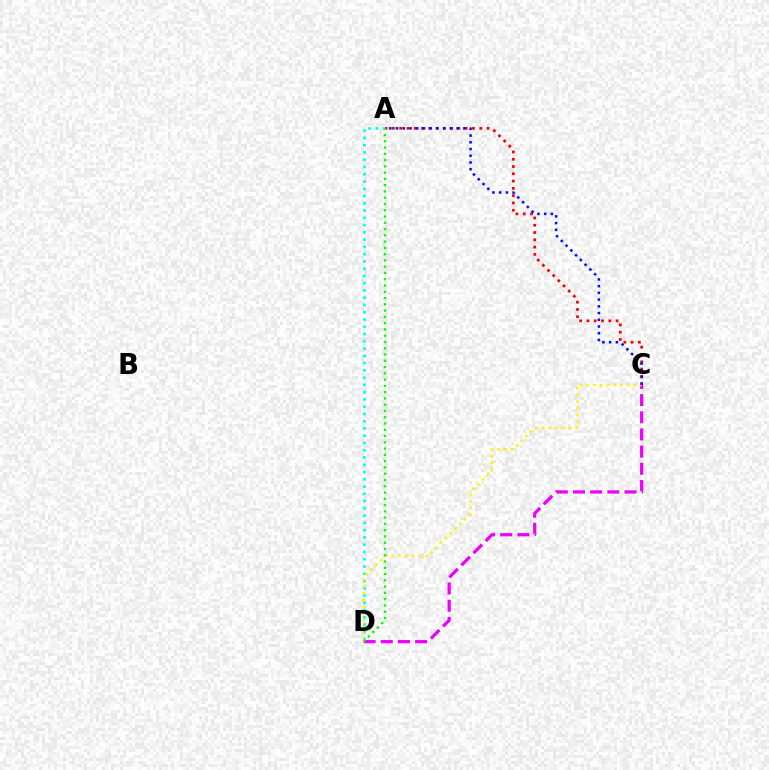{('A', 'C'): [{'color': '#ff0000', 'line_style': 'dotted', 'thickness': 1.98}, {'color': '#0010ff', 'line_style': 'dotted', 'thickness': 1.83}], ('A', 'D'): [{'color': '#00fff6', 'line_style': 'dotted', 'thickness': 1.97}, {'color': '#08ff00', 'line_style': 'dotted', 'thickness': 1.7}], ('C', 'D'): [{'color': '#ee00ff', 'line_style': 'dashed', 'thickness': 2.33}, {'color': '#fcf500', 'line_style': 'dotted', 'thickness': 1.83}]}